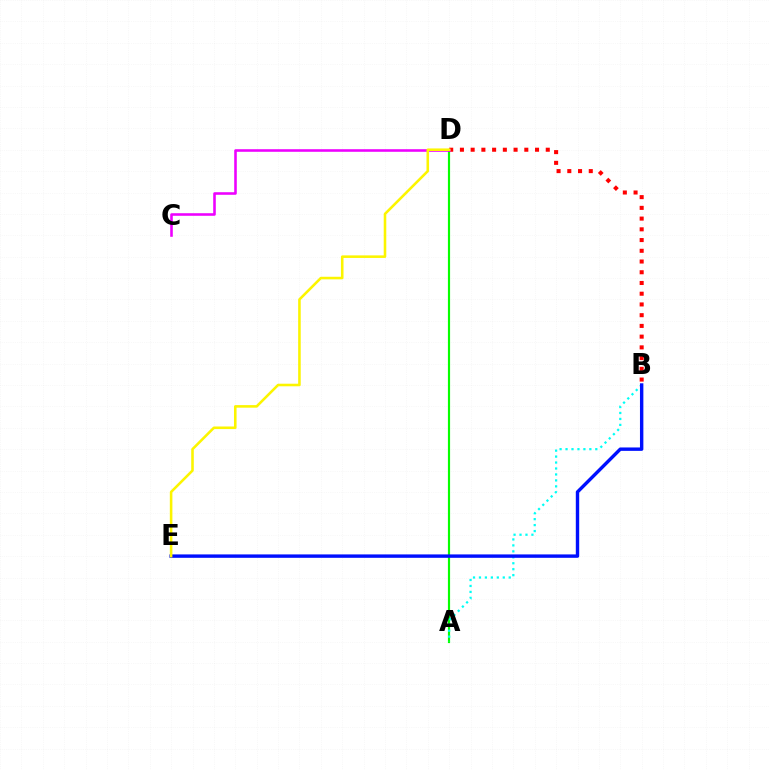{('A', 'D'): [{'color': '#08ff00', 'line_style': 'solid', 'thickness': 1.57}], ('A', 'B'): [{'color': '#00fff6', 'line_style': 'dotted', 'thickness': 1.62}], ('B', 'E'): [{'color': '#0010ff', 'line_style': 'solid', 'thickness': 2.45}], ('B', 'D'): [{'color': '#ff0000', 'line_style': 'dotted', 'thickness': 2.92}], ('C', 'D'): [{'color': '#ee00ff', 'line_style': 'solid', 'thickness': 1.85}], ('D', 'E'): [{'color': '#fcf500', 'line_style': 'solid', 'thickness': 1.85}]}